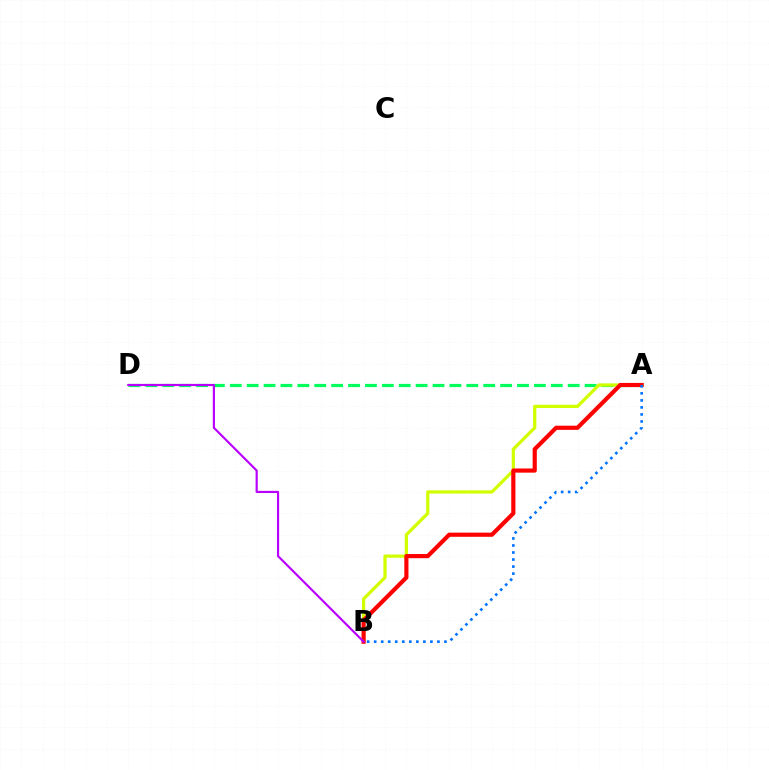{('A', 'D'): [{'color': '#00ff5c', 'line_style': 'dashed', 'thickness': 2.3}], ('A', 'B'): [{'color': '#d1ff00', 'line_style': 'solid', 'thickness': 2.31}, {'color': '#ff0000', 'line_style': 'solid', 'thickness': 3.0}, {'color': '#0074ff', 'line_style': 'dotted', 'thickness': 1.91}], ('B', 'D'): [{'color': '#b900ff', 'line_style': 'solid', 'thickness': 1.56}]}